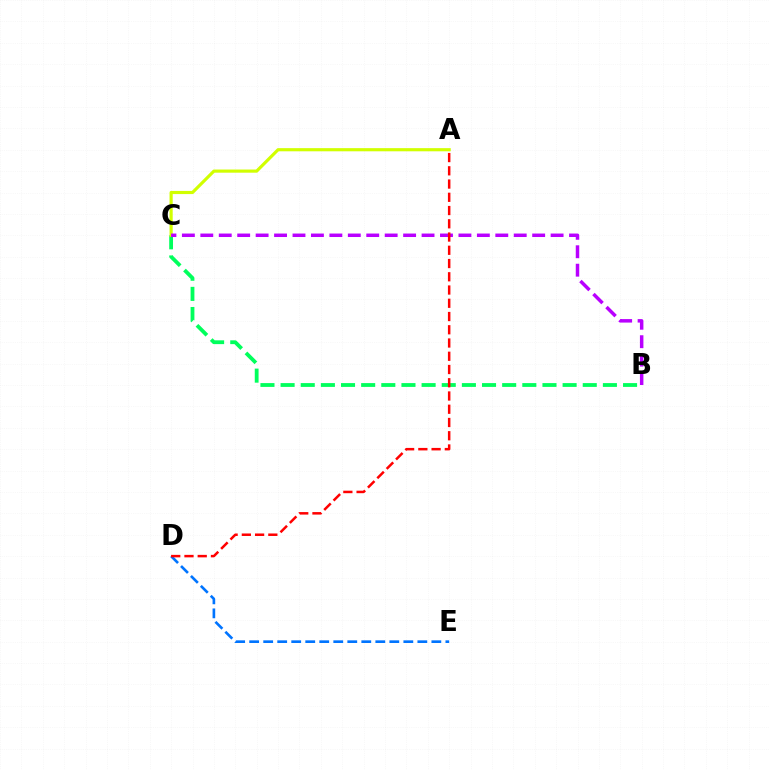{('B', 'C'): [{'color': '#00ff5c', 'line_style': 'dashed', 'thickness': 2.74}, {'color': '#b900ff', 'line_style': 'dashed', 'thickness': 2.5}], ('D', 'E'): [{'color': '#0074ff', 'line_style': 'dashed', 'thickness': 1.9}], ('A', 'C'): [{'color': '#d1ff00', 'line_style': 'solid', 'thickness': 2.27}], ('A', 'D'): [{'color': '#ff0000', 'line_style': 'dashed', 'thickness': 1.8}]}